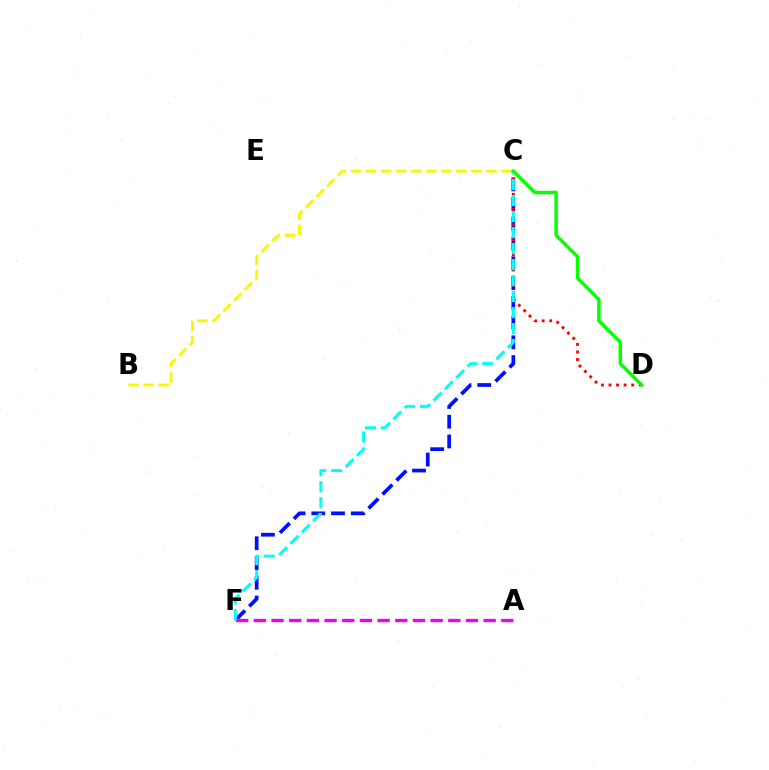{('B', 'C'): [{'color': '#fcf500', 'line_style': 'dashed', 'thickness': 2.04}], ('C', 'F'): [{'color': '#0010ff', 'line_style': 'dashed', 'thickness': 2.68}, {'color': '#00fff6', 'line_style': 'dashed', 'thickness': 2.17}], ('A', 'F'): [{'color': '#ee00ff', 'line_style': 'dashed', 'thickness': 2.4}], ('C', 'D'): [{'color': '#ff0000', 'line_style': 'dotted', 'thickness': 2.06}, {'color': '#08ff00', 'line_style': 'solid', 'thickness': 2.5}]}